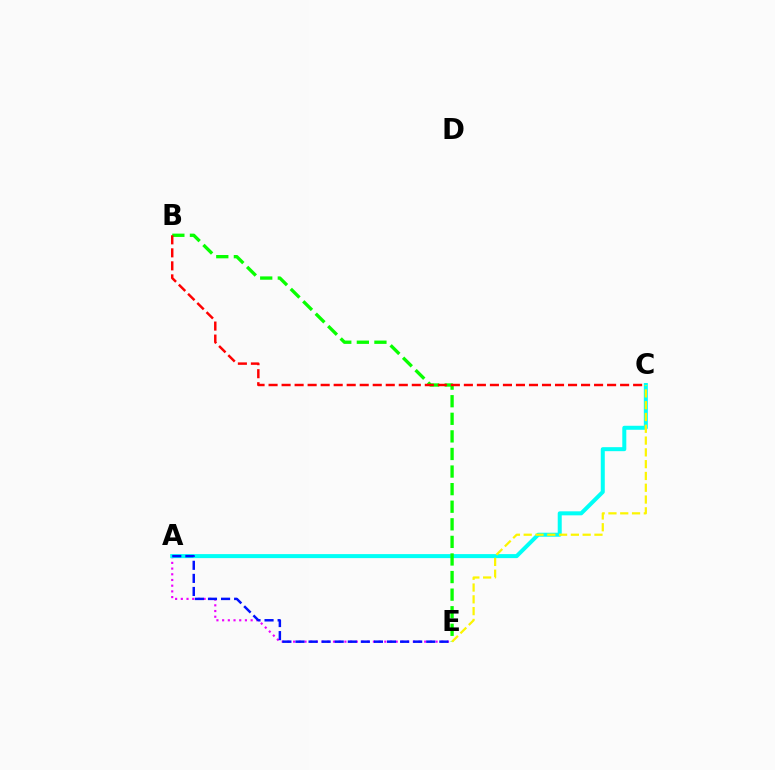{('A', 'E'): [{'color': '#ee00ff', 'line_style': 'dotted', 'thickness': 1.55}, {'color': '#0010ff', 'line_style': 'dashed', 'thickness': 1.78}], ('A', 'C'): [{'color': '#00fff6', 'line_style': 'solid', 'thickness': 2.89}], ('B', 'E'): [{'color': '#08ff00', 'line_style': 'dashed', 'thickness': 2.39}], ('B', 'C'): [{'color': '#ff0000', 'line_style': 'dashed', 'thickness': 1.77}], ('C', 'E'): [{'color': '#fcf500', 'line_style': 'dashed', 'thickness': 1.6}]}